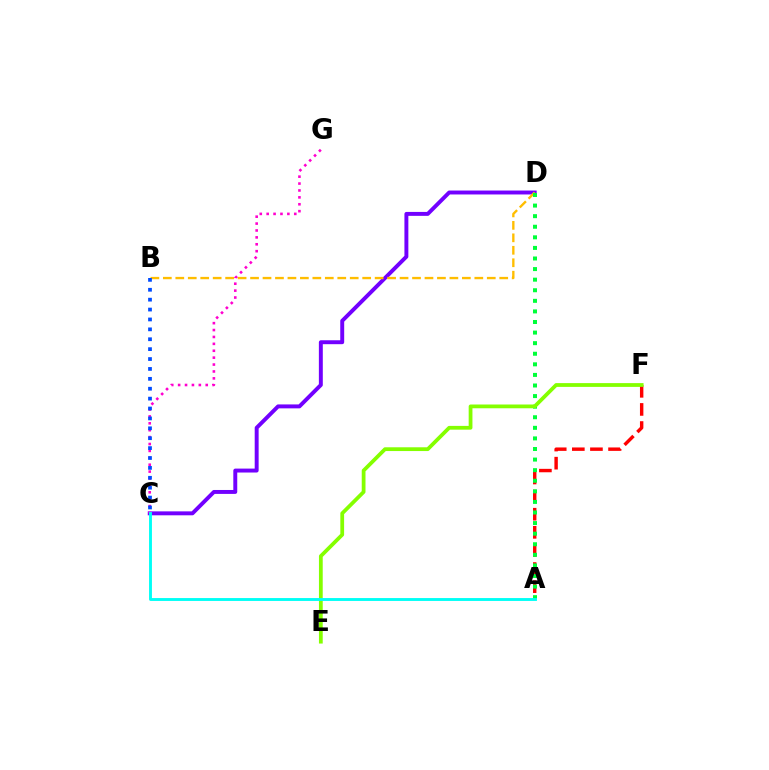{('A', 'F'): [{'color': '#ff0000', 'line_style': 'dashed', 'thickness': 2.46}], ('C', 'D'): [{'color': '#7200ff', 'line_style': 'solid', 'thickness': 2.83}], ('C', 'G'): [{'color': '#ff00cf', 'line_style': 'dotted', 'thickness': 1.87}], ('B', 'D'): [{'color': '#ffbd00', 'line_style': 'dashed', 'thickness': 1.69}], ('A', 'D'): [{'color': '#00ff39', 'line_style': 'dotted', 'thickness': 2.88}], ('E', 'F'): [{'color': '#84ff00', 'line_style': 'solid', 'thickness': 2.71}], ('A', 'C'): [{'color': '#00fff6', 'line_style': 'solid', 'thickness': 2.08}], ('B', 'C'): [{'color': '#004bff', 'line_style': 'dotted', 'thickness': 2.69}]}